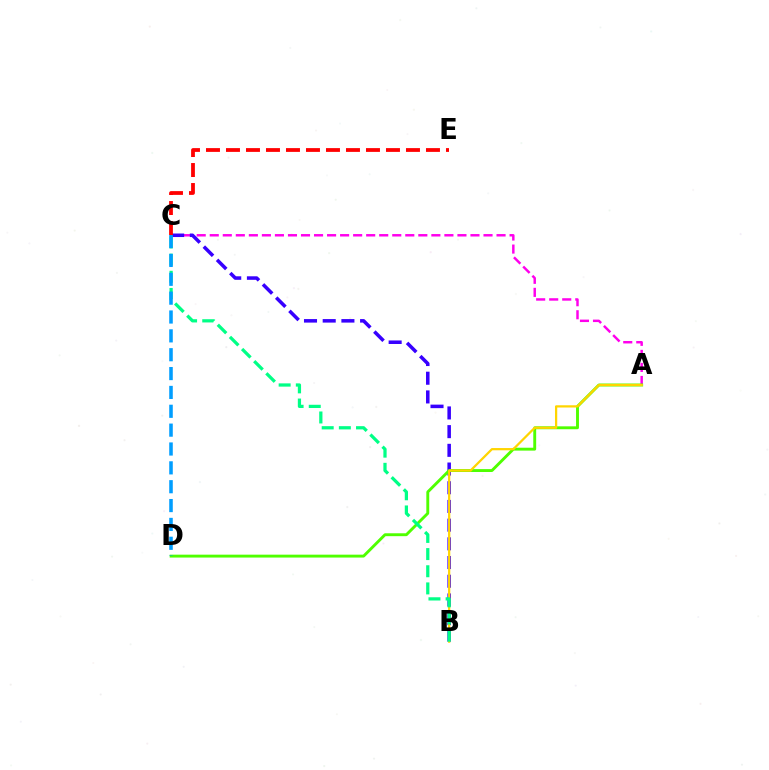{('A', 'C'): [{'color': '#ff00ed', 'line_style': 'dashed', 'thickness': 1.77}], ('B', 'C'): [{'color': '#3700ff', 'line_style': 'dashed', 'thickness': 2.54}, {'color': '#00ff86', 'line_style': 'dashed', 'thickness': 2.33}], ('C', 'E'): [{'color': '#ff0000', 'line_style': 'dashed', 'thickness': 2.72}], ('A', 'D'): [{'color': '#4fff00', 'line_style': 'solid', 'thickness': 2.08}], ('A', 'B'): [{'color': '#ffd500', 'line_style': 'solid', 'thickness': 1.61}], ('C', 'D'): [{'color': '#009eff', 'line_style': 'dashed', 'thickness': 2.56}]}